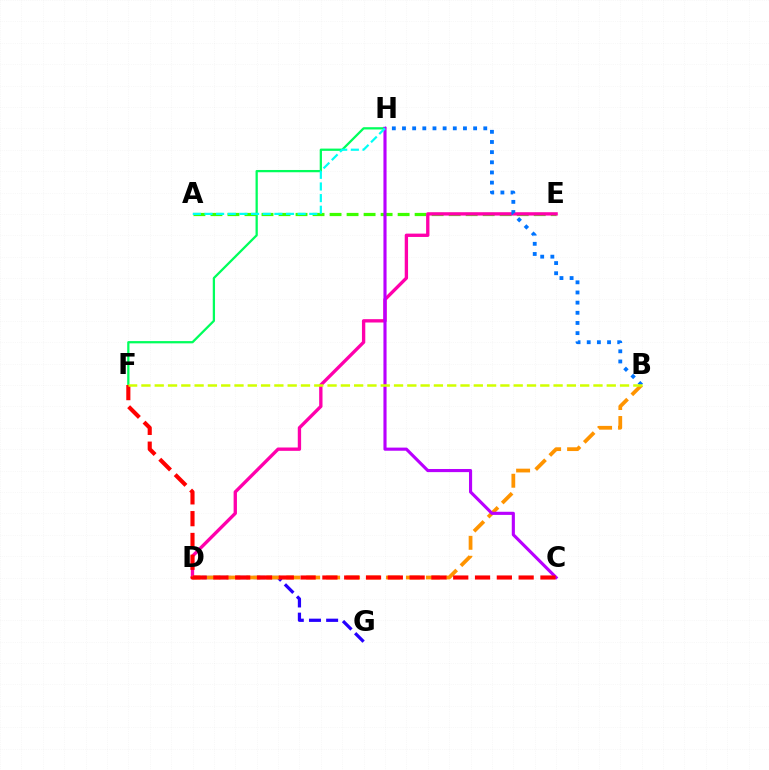{('F', 'H'): [{'color': '#00ff5c', 'line_style': 'solid', 'thickness': 1.63}], ('D', 'G'): [{'color': '#2500ff', 'line_style': 'dashed', 'thickness': 2.33}], ('A', 'E'): [{'color': '#3dff00', 'line_style': 'dashed', 'thickness': 2.31}], ('D', 'E'): [{'color': '#ff00ac', 'line_style': 'solid', 'thickness': 2.4}], ('B', 'D'): [{'color': '#ff9400', 'line_style': 'dashed', 'thickness': 2.71}], ('B', 'H'): [{'color': '#0074ff', 'line_style': 'dotted', 'thickness': 2.76}], ('C', 'H'): [{'color': '#b900ff', 'line_style': 'solid', 'thickness': 2.25}], ('C', 'F'): [{'color': '#ff0000', 'line_style': 'dashed', 'thickness': 2.96}], ('A', 'H'): [{'color': '#00fff6', 'line_style': 'dashed', 'thickness': 1.58}], ('B', 'F'): [{'color': '#d1ff00', 'line_style': 'dashed', 'thickness': 1.81}]}